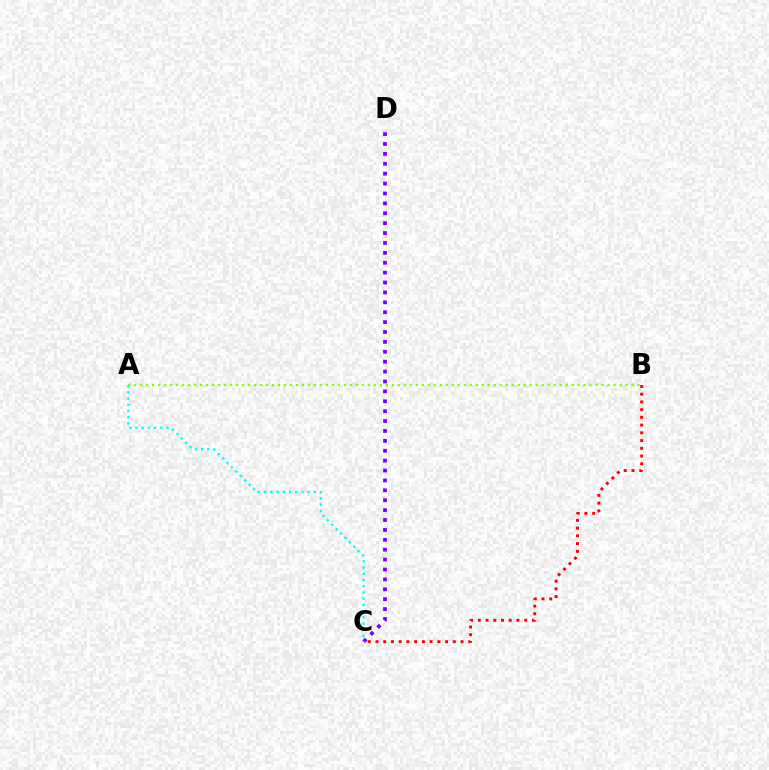{('B', 'C'): [{'color': '#ff0000', 'line_style': 'dotted', 'thickness': 2.1}], ('C', 'D'): [{'color': '#7200ff', 'line_style': 'dotted', 'thickness': 2.69}], ('A', 'B'): [{'color': '#84ff00', 'line_style': 'dotted', 'thickness': 1.63}], ('A', 'C'): [{'color': '#00fff6', 'line_style': 'dotted', 'thickness': 1.69}]}